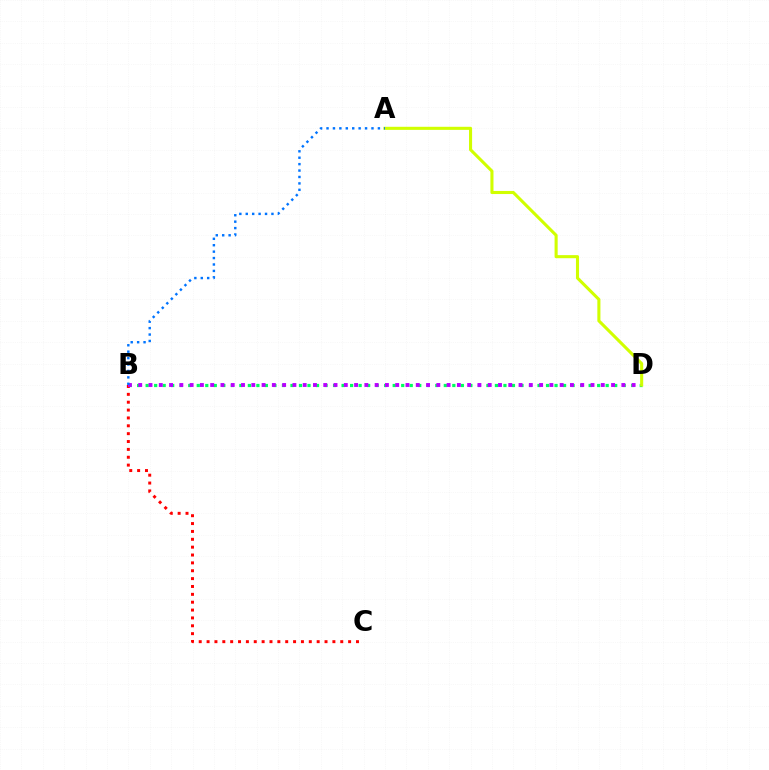{('B', 'D'): [{'color': '#00ff5c', 'line_style': 'dotted', 'thickness': 2.31}, {'color': '#b900ff', 'line_style': 'dotted', 'thickness': 2.79}], ('A', 'D'): [{'color': '#d1ff00', 'line_style': 'solid', 'thickness': 2.22}], ('B', 'C'): [{'color': '#ff0000', 'line_style': 'dotted', 'thickness': 2.14}], ('A', 'B'): [{'color': '#0074ff', 'line_style': 'dotted', 'thickness': 1.74}]}